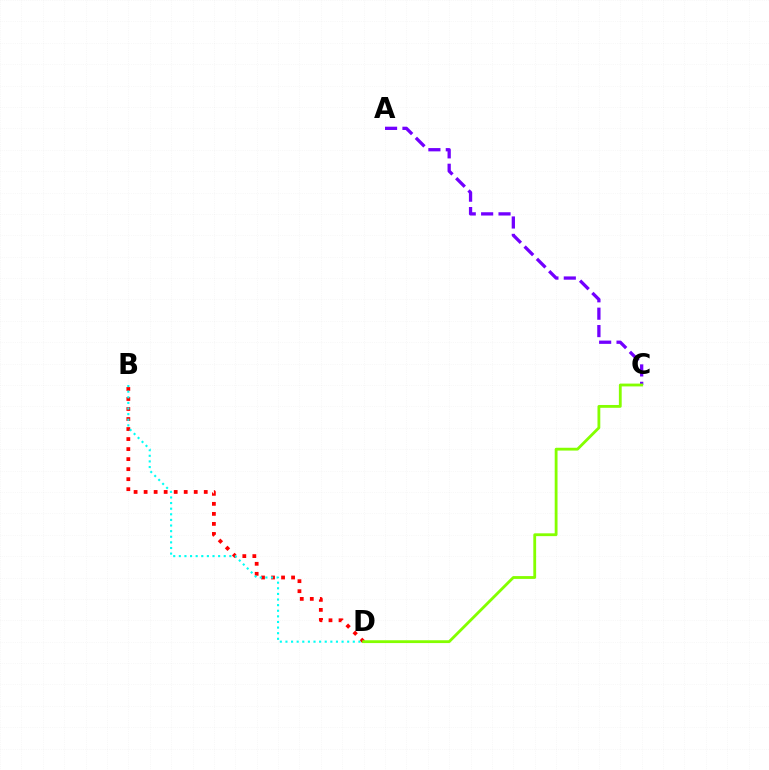{('A', 'C'): [{'color': '#7200ff', 'line_style': 'dashed', 'thickness': 2.36}], ('B', 'D'): [{'color': '#ff0000', 'line_style': 'dotted', 'thickness': 2.72}, {'color': '#00fff6', 'line_style': 'dotted', 'thickness': 1.53}], ('C', 'D'): [{'color': '#84ff00', 'line_style': 'solid', 'thickness': 2.03}]}